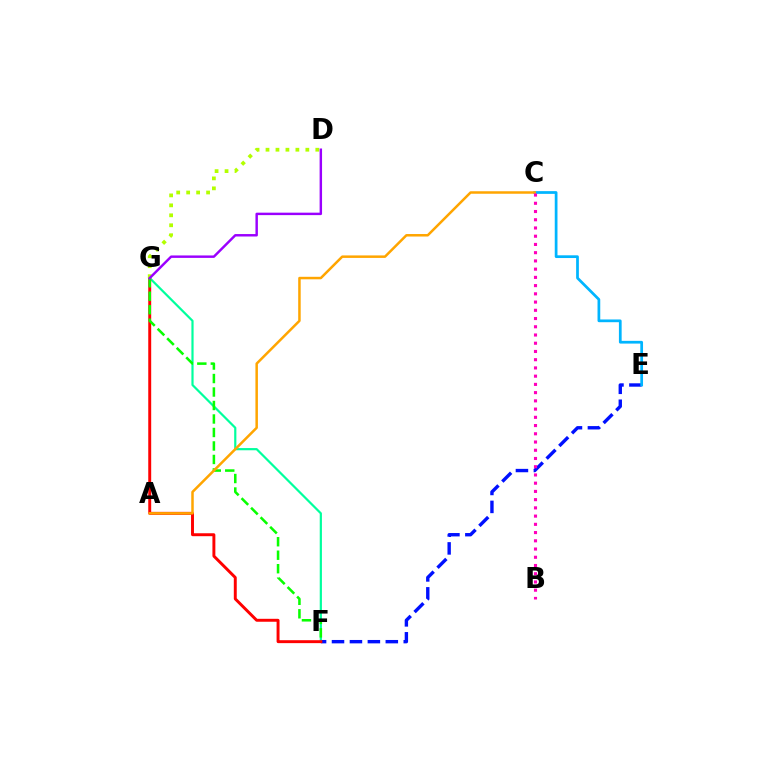{('E', 'F'): [{'color': '#0010ff', 'line_style': 'dashed', 'thickness': 2.44}], ('C', 'E'): [{'color': '#00b5ff', 'line_style': 'solid', 'thickness': 1.97}], ('F', 'G'): [{'color': '#00ff9d', 'line_style': 'solid', 'thickness': 1.58}, {'color': '#ff0000', 'line_style': 'solid', 'thickness': 2.11}, {'color': '#08ff00', 'line_style': 'dashed', 'thickness': 1.83}], ('A', 'C'): [{'color': '#ffa500', 'line_style': 'solid', 'thickness': 1.8}], ('B', 'C'): [{'color': '#ff00bd', 'line_style': 'dotted', 'thickness': 2.24}], ('D', 'G'): [{'color': '#b3ff00', 'line_style': 'dotted', 'thickness': 2.71}, {'color': '#9b00ff', 'line_style': 'solid', 'thickness': 1.76}]}